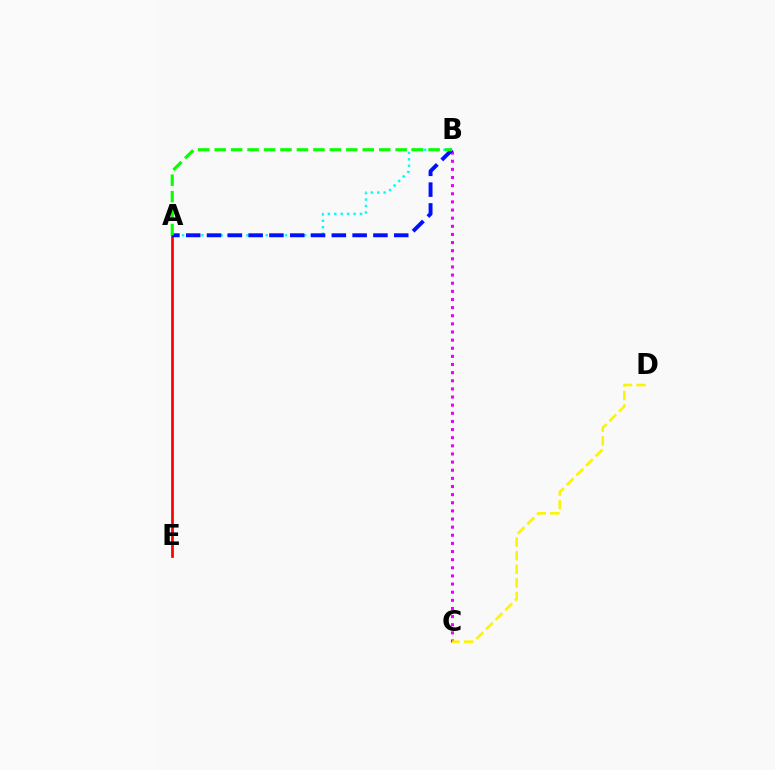{('B', 'C'): [{'color': '#ee00ff', 'line_style': 'dotted', 'thickness': 2.21}], ('A', 'B'): [{'color': '#00fff6', 'line_style': 'dotted', 'thickness': 1.75}, {'color': '#0010ff', 'line_style': 'dashed', 'thickness': 2.83}, {'color': '#08ff00', 'line_style': 'dashed', 'thickness': 2.24}], ('C', 'D'): [{'color': '#fcf500', 'line_style': 'dashed', 'thickness': 1.85}], ('A', 'E'): [{'color': '#ff0000', 'line_style': 'solid', 'thickness': 1.96}]}